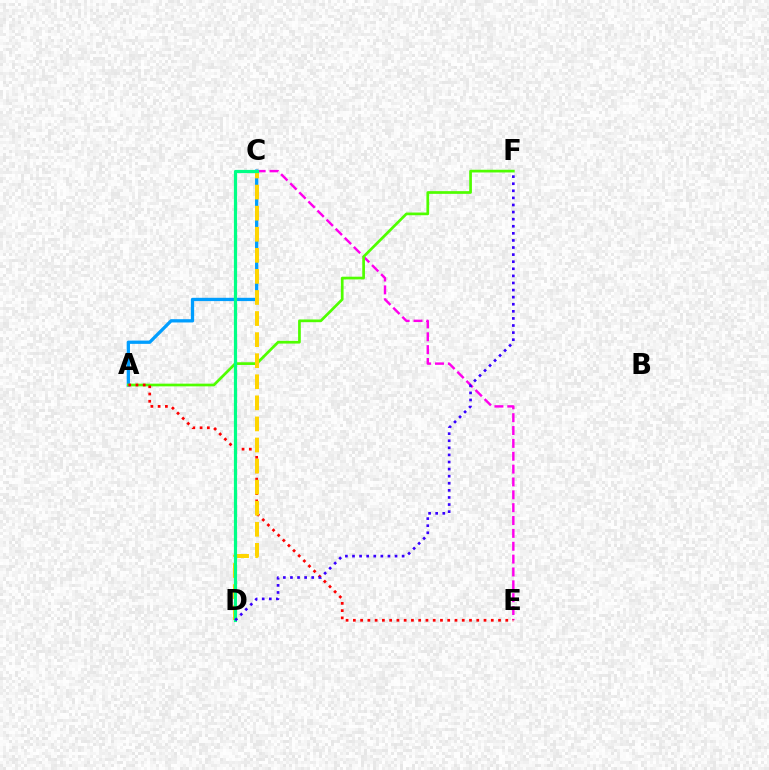{('A', 'C'): [{'color': '#009eff', 'line_style': 'solid', 'thickness': 2.36}], ('C', 'E'): [{'color': '#ff00ed', 'line_style': 'dashed', 'thickness': 1.75}], ('A', 'F'): [{'color': '#4fff00', 'line_style': 'solid', 'thickness': 1.95}], ('A', 'E'): [{'color': '#ff0000', 'line_style': 'dotted', 'thickness': 1.97}], ('C', 'D'): [{'color': '#ffd500', 'line_style': 'dashed', 'thickness': 2.86}, {'color': '#00ff86', 'line_style': 'solid', 'thickness': 2.31}], ('D', 'F'): [{'color': '#3700ff', 'line_style': 'dotted', 'thickness': 1.93}]}